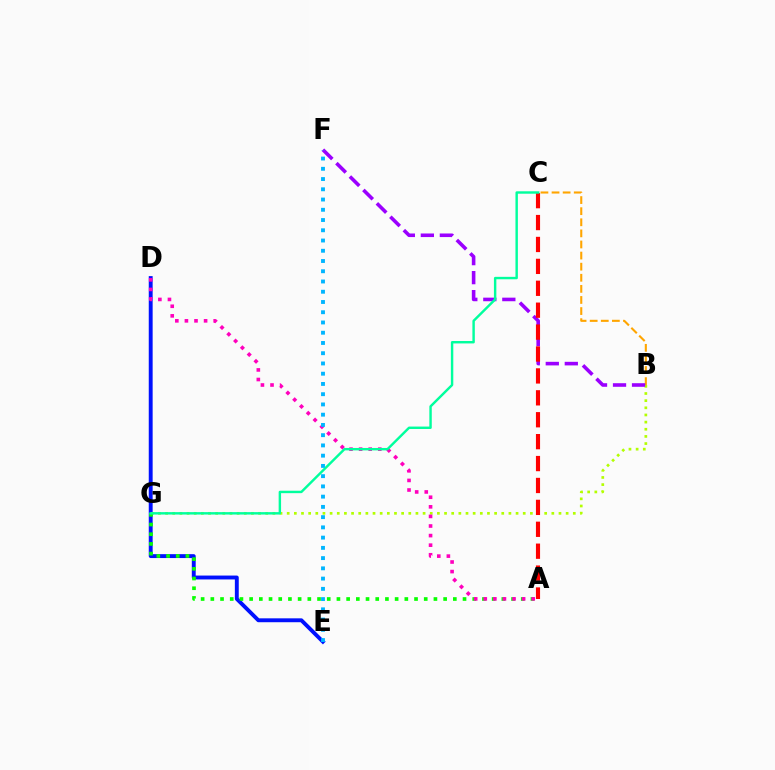{('D', 'E'): [{'color': '#0010ff', 'line_style': 'solid', 'thickness': 2.8}], ('B', 'G'): [{'color': '#b3ff00', 'line_style': 'dotted', 'thickness': 1.94}], ('B', 'C'): [{'color': '#ffa500', 'line_style': 'dashed', 'thickness': 1.51}], ('B', 'F'): [{'color': '#9b00ff', 'line_style': 'dashed', 'thickness': 2.58}], ('A', 'G'): [{'color': '#08ff00', 'line_style': 'dotted', 'thickness': 2.64}], ('A', 'D'): [{'color': '#ff00bd', 'line_style': 'dotted', 'thickness': 2.6}], ('A', 'C'): [{'color': '#ff0000', 'line_style': 'dashed', 'thickness': 2.98}], ('C', 'G'): [{'color': '#00ff9d', 'line_style': 'solid', 'thickness': 1.75}], ('E', 'F'): [{'color': '#00b5ff', 'line_style': 'dotted', 'thickness': 2.78}]}